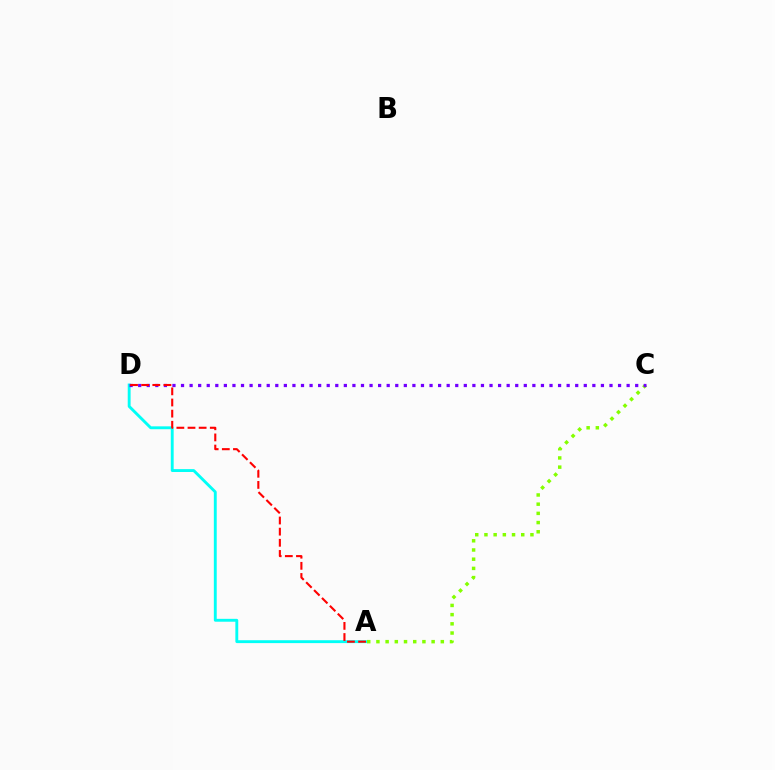{('A', 'D'): [{'color': '#00fff6', 'line_style': 'solid', 'thickness': 2.07}, {'color': '#ff0000', 'line_style': 'dashed', 'thickness': 1.51}], ('A', 'C'): [{'color': '#84ff00', 'line_style': 'dotted', 'thickness': 2.5}], ('C', 'D'): [{'color': '#7200ff', 'line_style': 'dotted', 'thickness': 2.33}]}